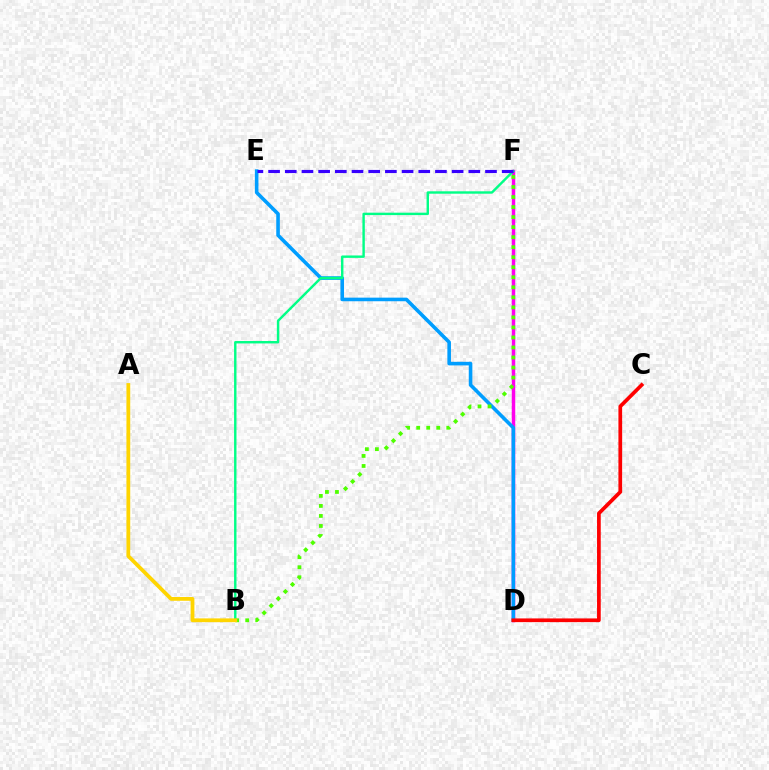{('D', 'F'): [{'color': '#ff00ed', 'line_style': 'solid', 'thickness': 2.49}], ('D', 'E'): [{'color': '#009eff', 'line_style': 'solid', 'thickness': 2.59}], ('B', 'F'): [{'color': '#00ff86', 'line_style': 'solid', 'thickness': 1.74}, {'color': '#4fff00', 'line_style': 'dotted', 'thickness': 2.72}], ('E', 'F'): [{'color': '#3700ff', 'line_style': 'dashed', 'thickness': 2.27}], ('C', 'D'): [{'color': '#ff0000', 'line_style': 'solid', 'thickness': 2.67}], ('A', 'B'): [{'color': '#ffd500', 'line_style': 'solid', 'thickness': 2.72}]}